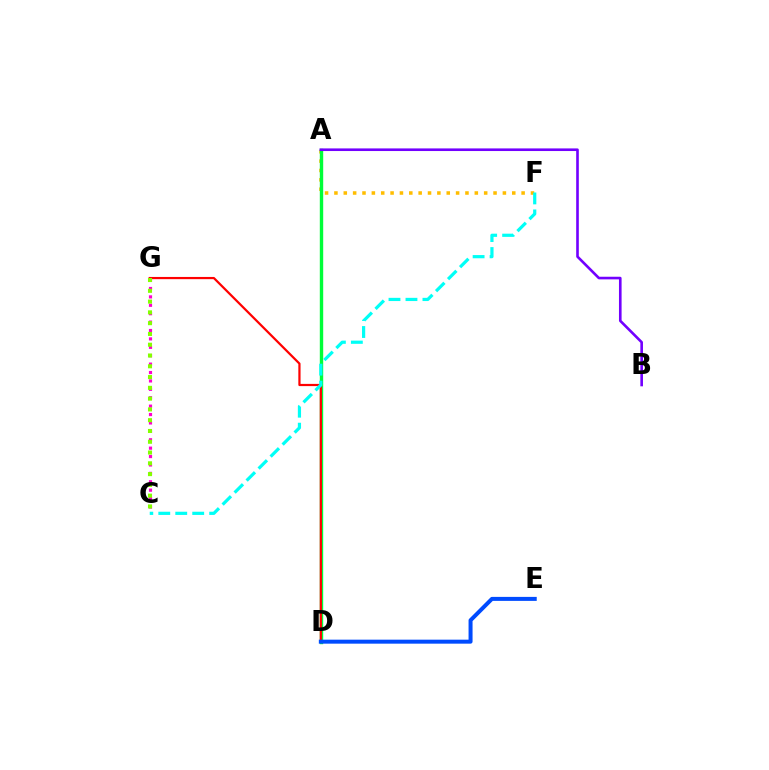{('A', 'F'): [{'color': '#ffbd00', 'line_style': 'dotted', 'thickness': 2.54}], ('A', 'D'): [{'color': '#00ff39', 'line_style': 'solid', 'thickness': 2.44}], ('A', 'B'): [{'color': '#7200ff', 'line_style': 'solid', 'thickness': 1.89}], ('D', 'G'): [{'color': '#ff0000', 'line_style': 'solid', 'thickness': 1.59}], ('D', 'E'): [{'color': '#004bff', 'line_style': 'solid', 'thickness': 2.88}], ('C', 'F'): [{'color': '#00fff6', 'line_style': 'dashed', 'thickness': 2.31}], ('C', 'G'): [{'color': '#ff00cf', 'line_style': 'dotted', 'thickness': 2.28}, {'color': '#84ff00', 'line_style': 'dotted', 'thickness': 2.93}]}